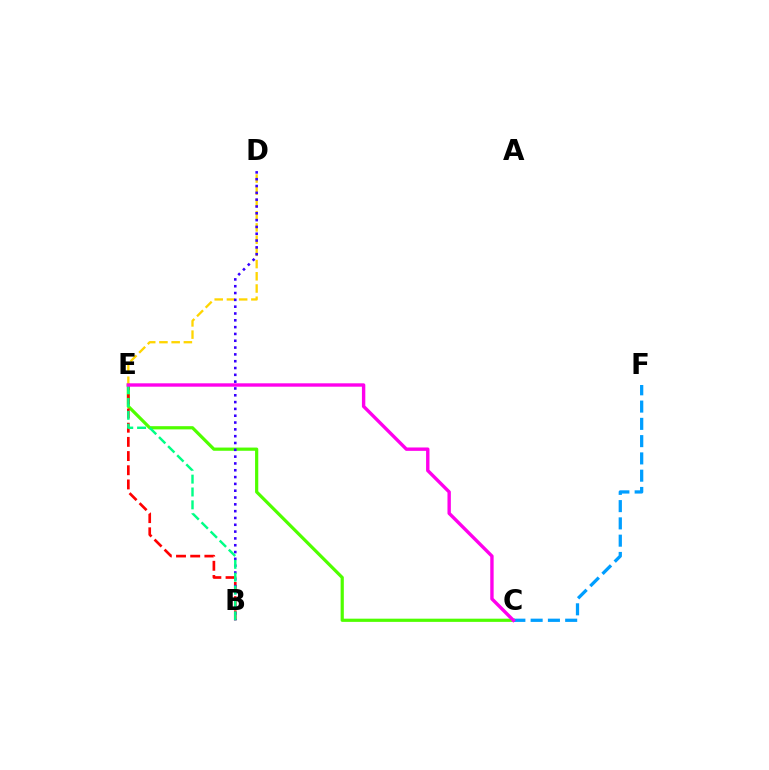{('C', 'E'): [{'color': '#4fff00', 'line_style': 'solid', 'thickness': 2.31}, {'color': '#ff00ed', 'line_style': 'solid', 'thickness': 2.44}], ('D', 'E'): [{'color': '#ffd500', 'line_style': 'dashed', 'thickness': 1.66}], ('B', 'E'): [{'color': '#ff0000', 'line_style': 'dashed', 'thickness': 1.93}, {'color': '#00ff86', 'line_style': 'dashed', 'thickness': 1.75}], ('B', 'D'): [{'color': '#3700ff', 'line_style': 'dotted', 'thickness': 1.85}], ('C', 'F'): [{'color': '#009eff', 'line_style': 'dashed', 'thickness': 2.35}]}